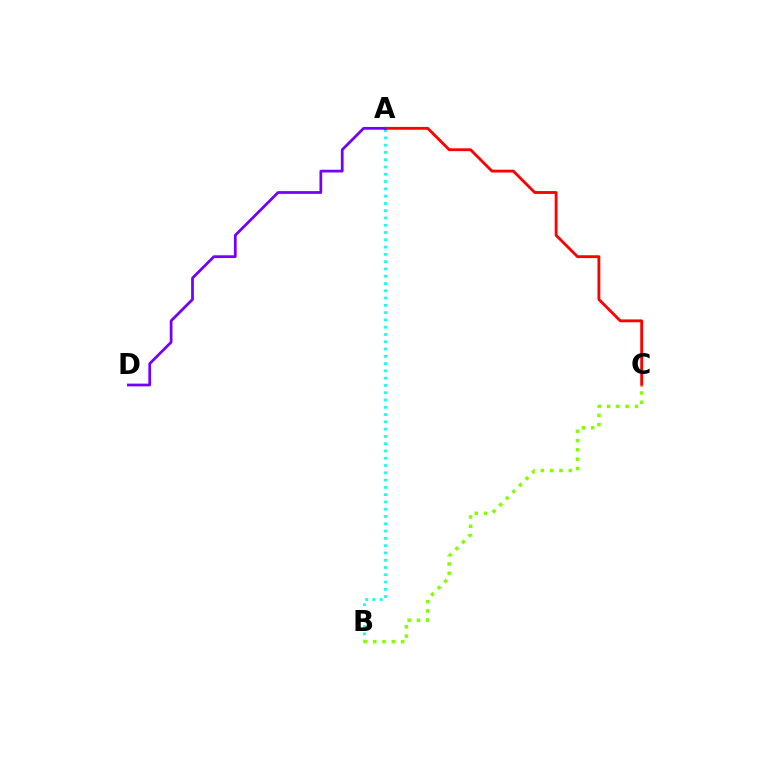{('A', 'B'): [{'color': '#00fff6', 'line_style': 'dotted', 'thickness': 1.98}], ('A', 'C'): [{'color': '#ff0000', 'line_style': 'solid', 'thickness': 2.04}], ('B', 'C'): [{'color': '#84ff00', 'line_style': 'dotted', 'thickness': 2.53}], ('A', 'D'): [{'color': '#7200ff', 'line_style': 'solid', 'thickness': 1.97}]}